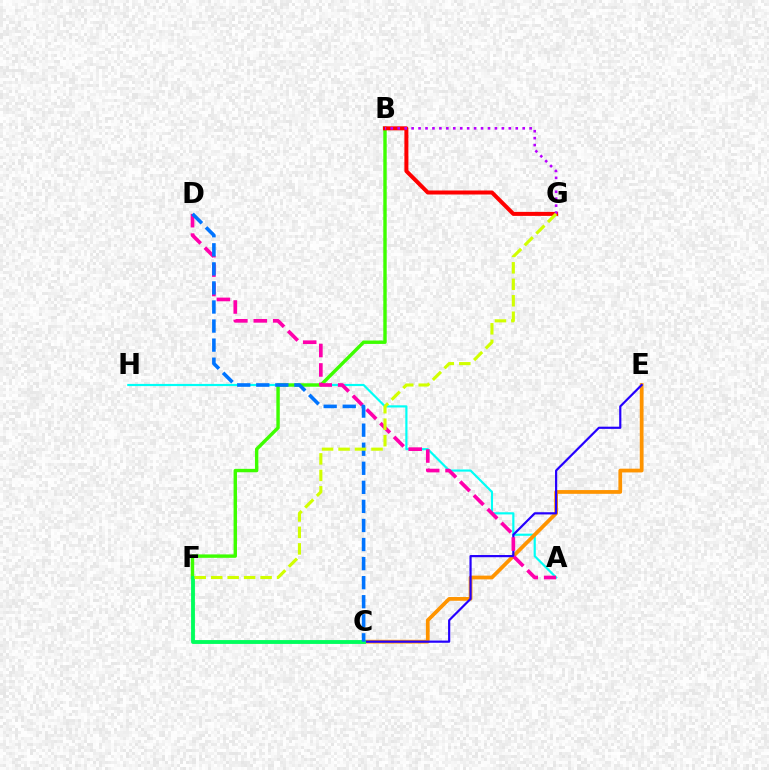{('A', 'H'): [{'color': '#00fff6', 'line_style': 'solid', 'thickness': 1.57}], ('C', 'E'): [{'color': '#ff9400', 'line_style': 'solid', 'thickness': 2.7}, {'color': '#2500ff', 'line_style': 'solid', 'thickness': 1.58}], ('B', 'F'): [{'color': '#3dff00', 'line_style': 'solid', 'thickness': 2.46}], ('C', 'F'): [{'color': '#00ff5c', 'line_style': 'solid', 'thickness': 2.77}], ('A', 'D'): [{'color': '#ff00ac', 'line_style': 'dashed', 'thickness': 2.64}], ('B', 'G'): [{'color': '#ff0000', 'line_style': 'solid', 'thickness': 2.89}, {'color': '#b900ff', 'line_style': 'dotted', 'thickness': 1.89}], ('C', 'D'): [{'color': '#0074ff', 'line_style': 'dashed', 'thickness': 2.59}], ('F', 'G'): [{'color': '#d1ff00', 'line_style': 'dashed', 'thickness': 2.24}]}